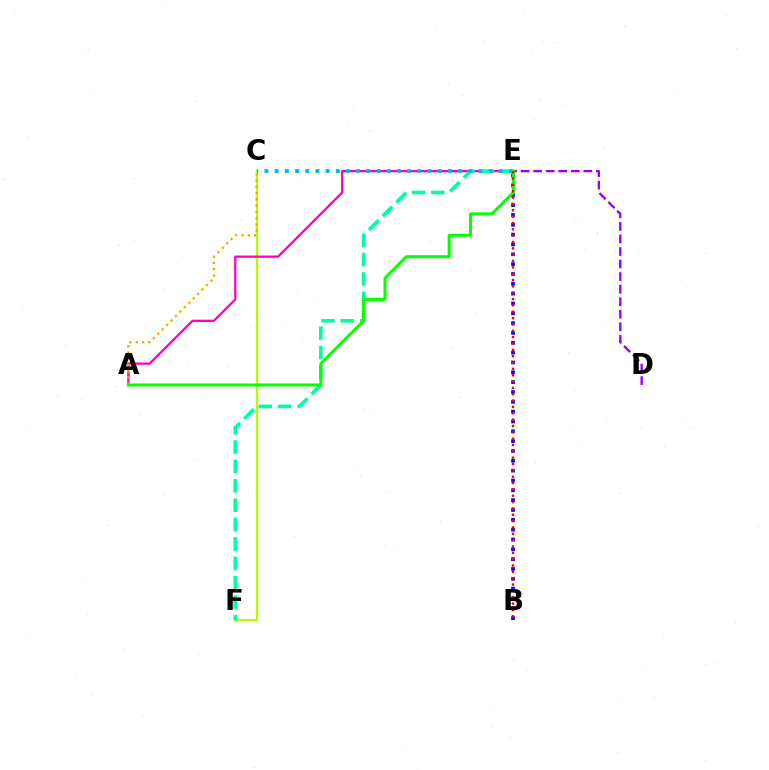{('C', 'F'): [{'color': '#b3ff00', 'line_style': 'solid', 'thickness': 1.67}], ('D', 'E'): [{'color': '#9b00ff', 'line_style': 'dashed', 'thickness': 1.7}], ('A', 'E'): [{'color': '#ff00bd', 'line_style': 'solid', 'thickness': 1.64}, {'color': '#08ff00', 'line_style': 'solid', 'thickness': 2.17}], ('A', 'C'): [{'color': '#ffa500', 'line_style': 'dotted', 'thickness': 1.7}], ('B', 'E'): [{'color': '#0010ff', 'line_style': 'dotted', 'thickness': 2.67}, {'color': '#ff0000', 'line_style': 'dotted', 'thickness': 1.72}], ('E', 'F'): [{'color': '#00ff9d', 'line_style': 'dashed', 'thickness': 2.63}], ('C', 'E'): [{'color': '#00b5ff', 'line_style': 'dotted', 'thickness': 2.77}]}